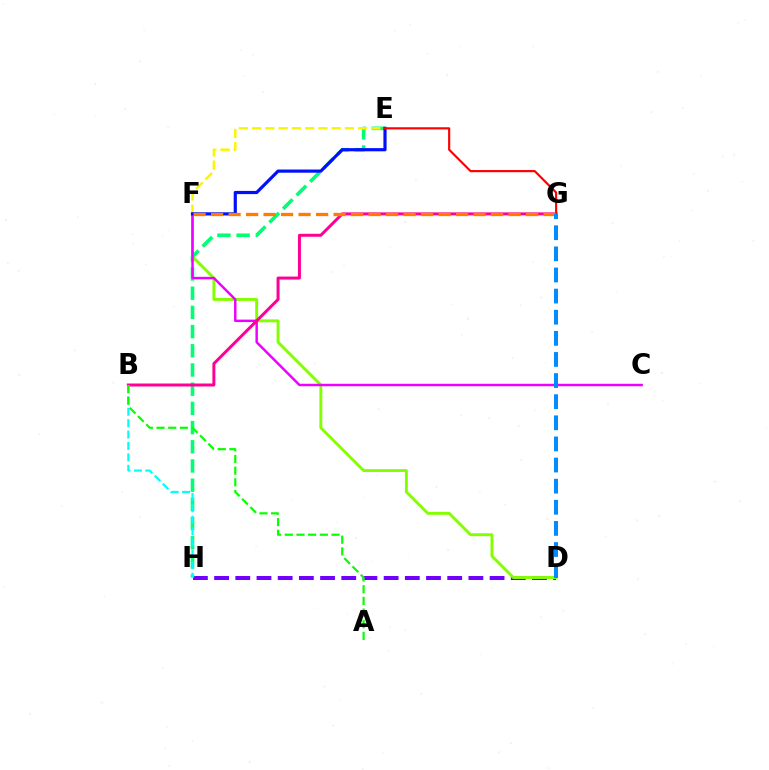{('D', 'H'): [{'color': '#7200ff', 'line_style': 'dashed', 'thickness': 2.88}], ('E', 'H'): [{'color': '#00ff74', 'line_style': 'dashed', 'thickness': 2.61}], ('D', 'F'): [{'color': '#84ff00', 'line_style': 'solid', 'thickness': 2.1}], ('E', 'F'): [{'color': '#fcf500', 'line_style': 'dashed', 'thickness': 1.8}, {'color': '#0010ff', 'line_style': 'solid', 'thickness': 2.29}], ('C', 'F'): [{'color': '#ee00ff', 'line_style': 'solid', 'thickness': 1.77}], ('B', 'G'): [{'color': '#ff0094', 'line_style': 'solid', 'thickness': 2.15}], ('B', 'H'): [{'color': '#00fff6', 'line_style': 'dashed', 'thickness': 1.55}], ('E', 'G'): [{'color': '#ff0000', 'line_style': 'solid', 'thickness': 1.55}], ('F', 'G'): [{'color': '#ff7c00', 'line_style': 'dashed', 'thickness': 2.38}], ('A', 'B'): [{'color': '#08ff00', 'line_style': 'dashed', 'thickness': 1.59}], ('D', 'G'): [{'color': '#008cff', 'line_style': 'dashed', 'thickness': 2.87}]}